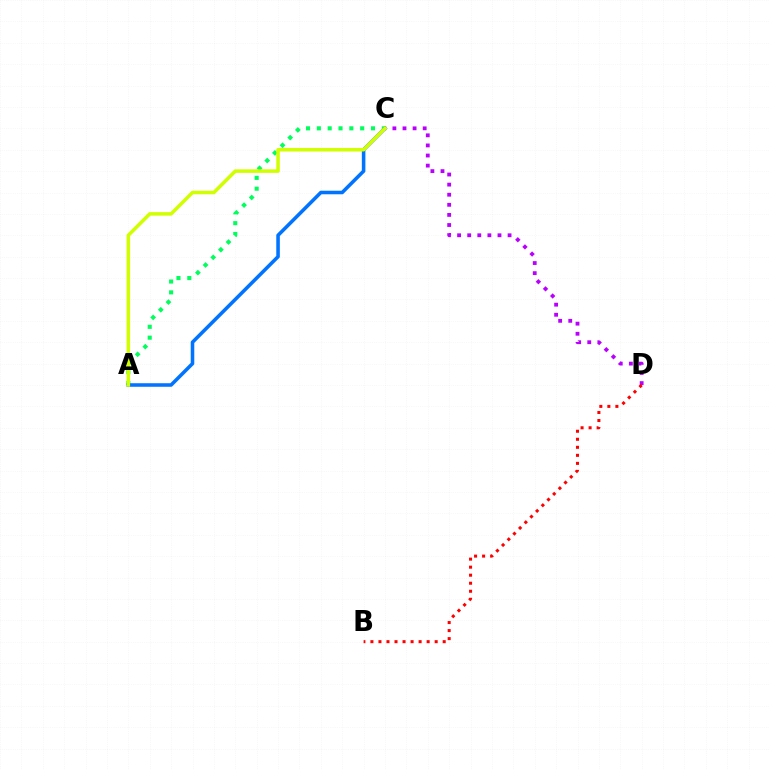{('A', 'C'): [{'color': '#00ff5c', 'line_style': 'dotted', 'thickness': 2.94}, {'color': '#0074ff', 'line_style': 'solid', 'thickness': 2.56}, {'color': '#d1ff00', 'line_style': 'solid', 'thickness': 2.53}], ('C', 'D'): [{'color': '#b900ff', 'line_style': 'dotted', 'thickness': 2.74}], ('B', 'D'): [{'color': '#ff0000', 'line_style': 'dotted', 'thickness': 2.18}]}